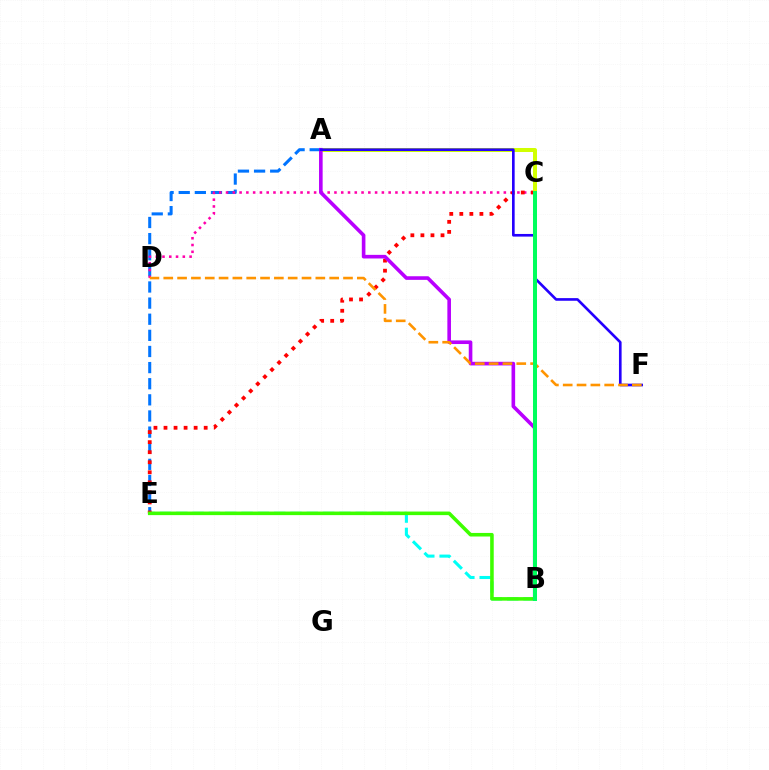{('A', 'E'): [{'color': '#0074ff', 'line_style': 'dashed', 'thickness': 2.19}], ('B', 'E'): [{'color': '#00fff6', 'line_style': 'dashed', 'thickness': 2.22}, {'color': '#3dff00', 'line_style': 'solid', 'thickness': 2.57}], ('C', 'D'): [{'color': '#ff00ac', 'line_style': 'dotted', 'thickness': 1.84}], ('C', 'E'): [{'color': '#ff0000', 'line_style': 'dotted', 'thickness': 2.73}], ('A', 'C'): [{'color': '#d1ff00', 'line_style': 'solid', 'thickness': 2.89}], ('A', 'B'): [{'color': '#b900ff', 'line_style': 'solid', 'thickness': 2.6}], ('A', 'F'): [{'color': '#2500ff', 'line_style': 'solid', 'thickness': 1.9}], ('D', 'F'): [{'color': '#ff9400', 'line_style': 'dashed', 'thickness': 1.88}], ('B', 'C'): [{'color': '#00ff5c', 'line_style': 'solid', 'thickness': 2.88}]}